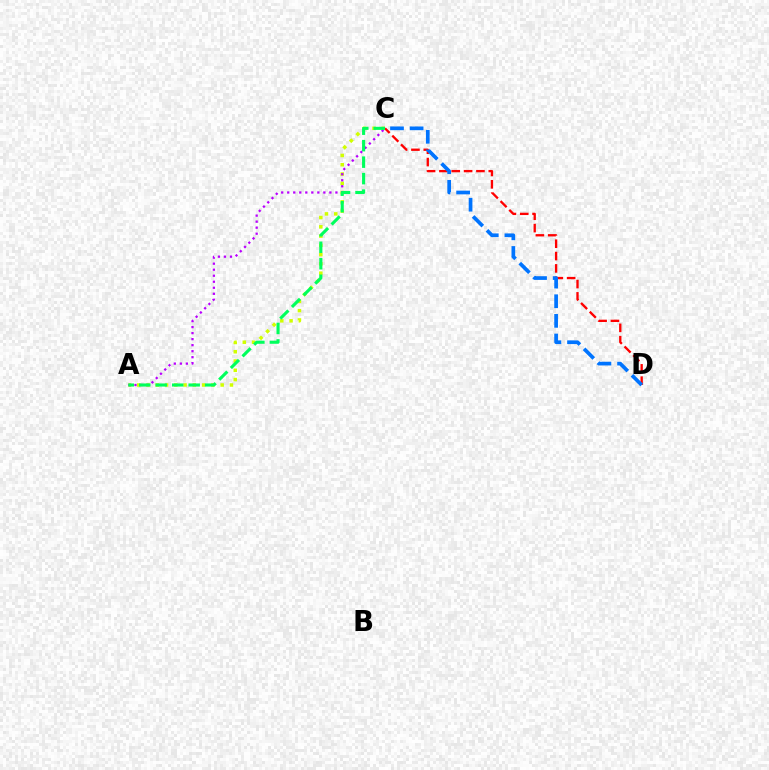{('C', 'D'): [{'color': '#ff0000', 'line_style': 'dashed', 'thickness': 1.68}, {'color': '#0074ff', 'line_style': 'dashed', 'thickness': 2.67}], ('A', 'C'): [{'color': '#d1ff00', 'line_style': 'dotted', 'thickness': 2.52}, {'color': '#b900ff', 'line_style': 'dotted', 'thickness': 1.64}, {'color': '#00ff5c', 'line_style': 'dashed', 'thickness': 2.24}]}